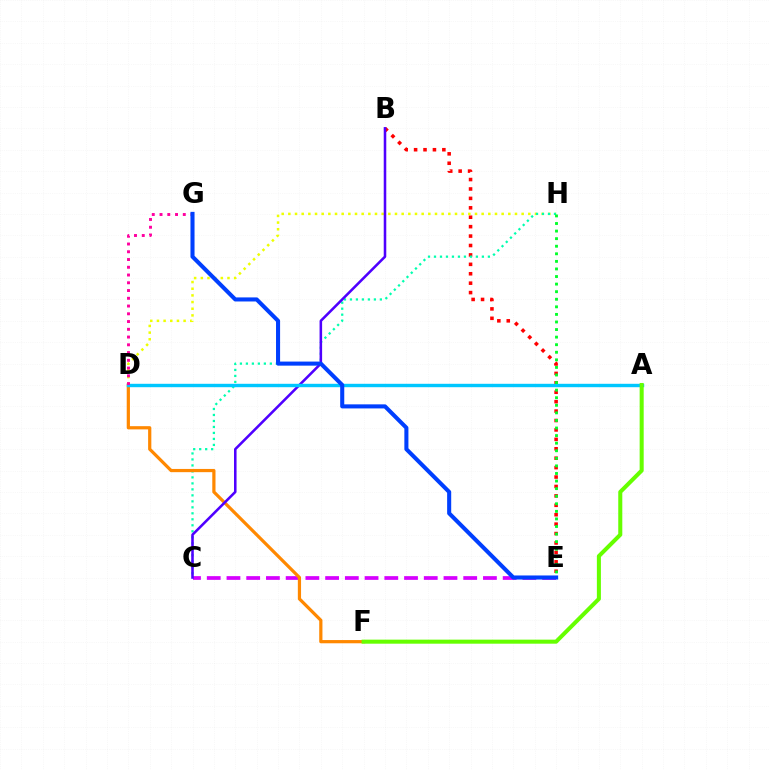{('C', 'E'): [{'color': '#d600ff', 'line_style': 'dashed', 'thickness': 2.68}], ('B', 'E'): [{'color': '#ff0000', 'line_style': 'dotted', 'thickness': 2.56}], ('D', 'H'): [{'color': '#eeff00', 'line_style': 'dotted', 'thickness': 1.81}], ('C', 'H'): [{'color': '#00ffaf', 'line_style': 'dotted', 'thickness': 1.63}], ('D', 'F'): [{'color': '#ff8800', 'line_style': 'solid', 'thickness': 2.32}], ('B', 'C'): [{'color': '#4f00ff', 'line_style': 'solid', 'thickness': 1.84}], ('A', 'D'): [{'color': '#00c7ff', 'line_style': 'solid', 'thickness': 2.45}], ('E', 'H'): [{'color': '#00ff27', 'line_style': 'dotted', 'thickness': 2.06}], ('D', 'G'): [{'color': '#ff00a0', 'line_style': 'dotted', 'thickness': 2.11}], ('A', 'F'): [{'color': '#66ff00', 'line_style': 'solid', 'thickness': 2.91}], ('E', 'G'): [{'color': '#003fff', 'line_style': 'solid', 'thickness': 2.93}]}